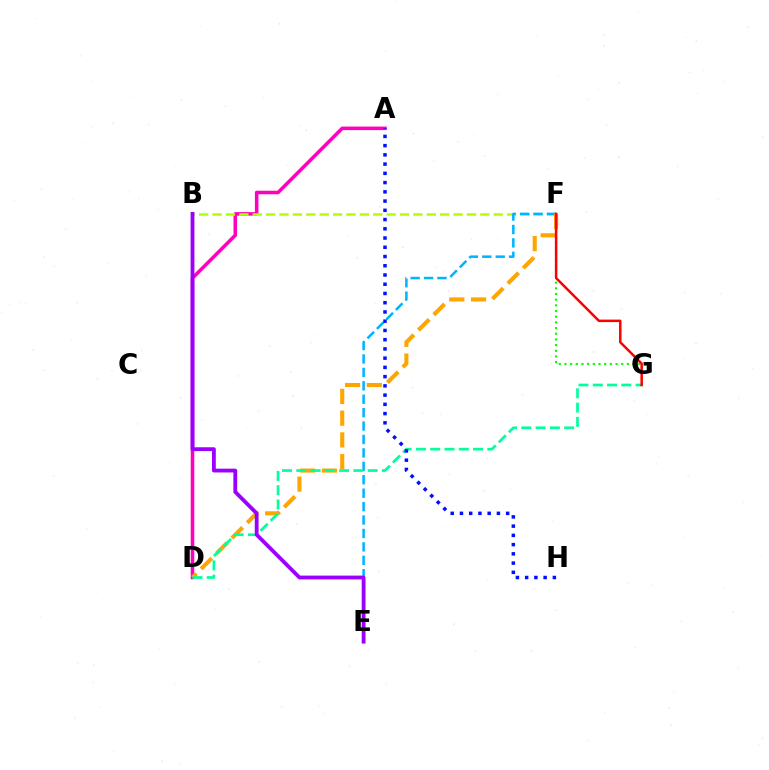{('A', 'D'): [{'color': '#ff00bd', 'line_style': 'solid', 'thickness': 2.55}], ('F', 'G'): [{'color': '#08ff00', 'line_style': 'dotted', 'thickness': 1.54}, {'color': '#ff0000', 'line_style': 'solid', 'thickness': 1.8}], ('B', 'F'): [{'color': '#b3ff00', 'line_style': 'dashed', 'thickness': 1.82}], ('E', 'F'): [{'color': '#00b5ff', 'line_style': 'dashed', 'thickness': 1.82}], ('D', 'F'): [{'color': '#ffa500', 'line_style': 'dashed', 'thickness': 2.95}], ('D', 'G'): [{'color': '#00ff9d', 'line_style': 'dashed', 'thickness': 1.94}], ('B', 'E'): [{'color': '#9b00ff', 'line_style': 'solid', 'thickness': 2.75}], ('A', 'H'): [{'color': '#0010ff', 'line_style': 'dotted', 'thickness': 2.51}]}